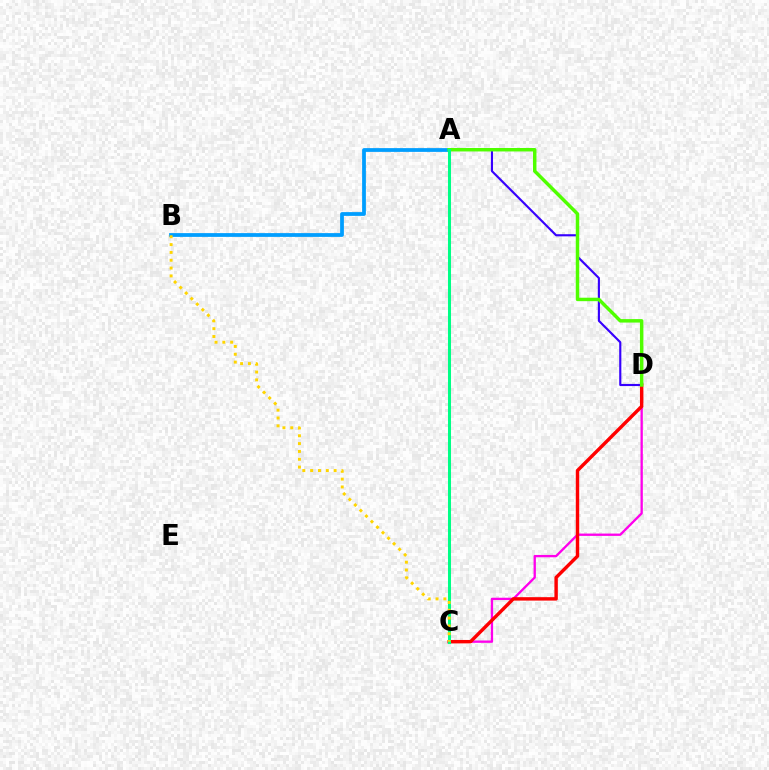{('A', 'D'): [{'color': '#3700ff', 'line_style': 'solid', 'thickness': 1.54}, {'color': '#4fff00', 'line_style': 'solid', 'thickness': 2.49}], ('C', 'D'): [{'color': '#ff00ed', 'line_style': 'solid', 'thickness': 1.67}, {'color': '#ff0000', 'line_style': 'solid', 'thickness': 2.46}], ('A', 'B'): [{'color': '#009eff', 'line_style': 'solid', 'thickness': 2.71}], ('A', 'C'): [{'color': '#00ff86', 'line_style': 'solid', 'thickness': 2.18}], ('B', 'C'): [{'color': '#ffd500', 'line_style': 'dotted', 'thickness': 2.13}]}